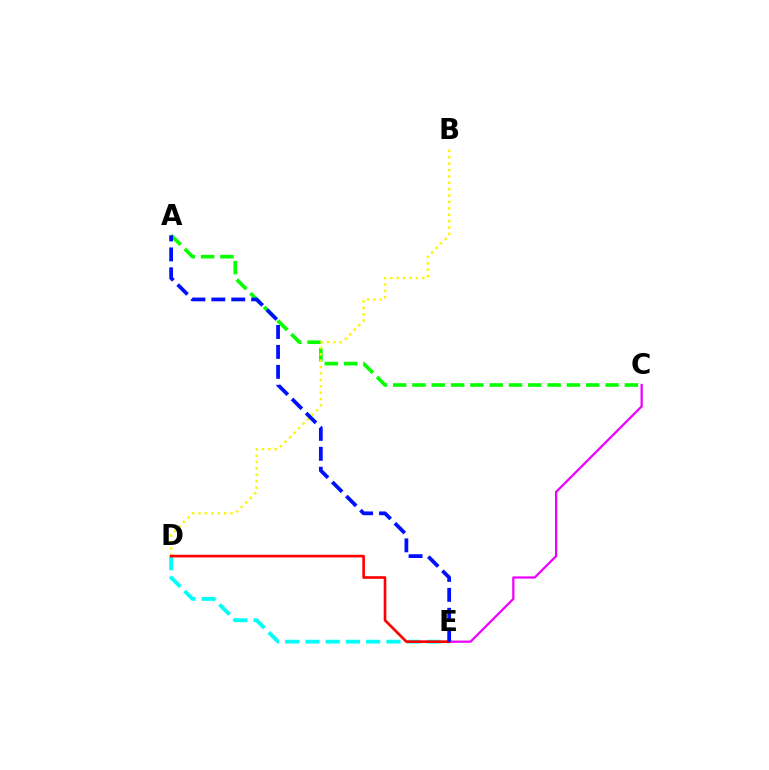{('D', 'E'): [{'color': '#00fff6', 'line_style': 'dashed', 'thickness': 2.75}, {'color': '#ff0000', 'line_style': 'solid', 'thickness': 1.91}], ('A', 'C'): [{'color': '#08ff00', 'line_style': 'dashed', 'thickness': 2.62}], ('C', 'E'): [{'color': '#ee00ff', 'line_style': 'solid', 'thickness': 1.62}], ('B', 'D'): [{'color': '#fcf500', 'line_style': 'dotted', 'thickness': 1.74}], ('A', 'E'): [{'color': '#0010ff', 'line_style': 'dashed', 'thickness': 2.71}]}